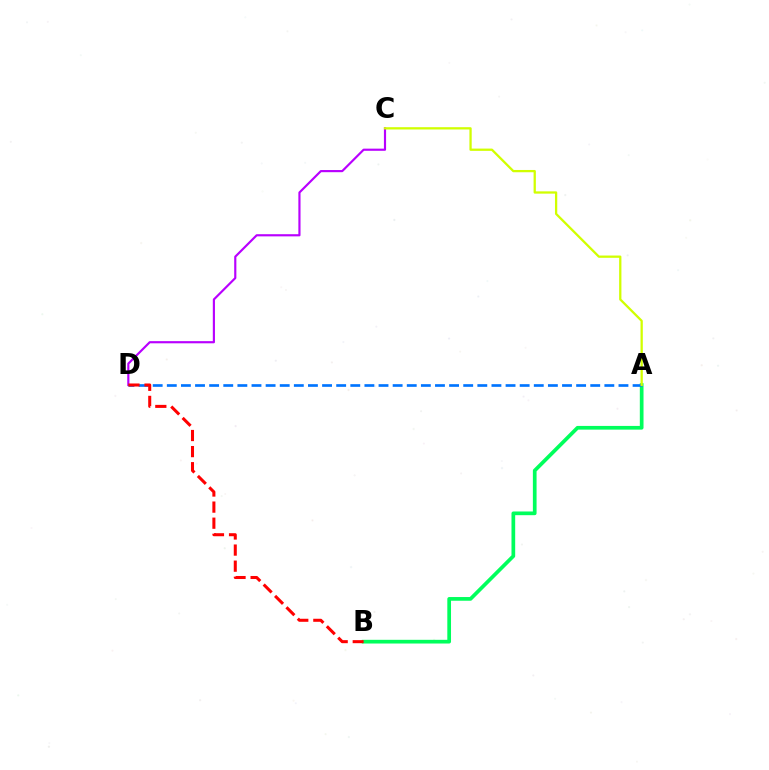{('A', 'B'): [{'color': '#00ff5c', 'line_style': 'solid', 'thickness': 2.67}], ('C', 'D'): [{'color': '#b900ff', 'line_style': 'solid', 'thickness': 1.56}], ('A', 'D'): [{'color': '#0074ff', 'line_style': 'dashed', 'thickness': 1.92}], ('B', 'D'): [{'color': '#ff0000', 'line_style': 'dashed', 'thickness': 2.19}], ('A', 'C'): [{'color': '#d1ff00', 'line_style': 'solid', 'thickness': 1.64}]}